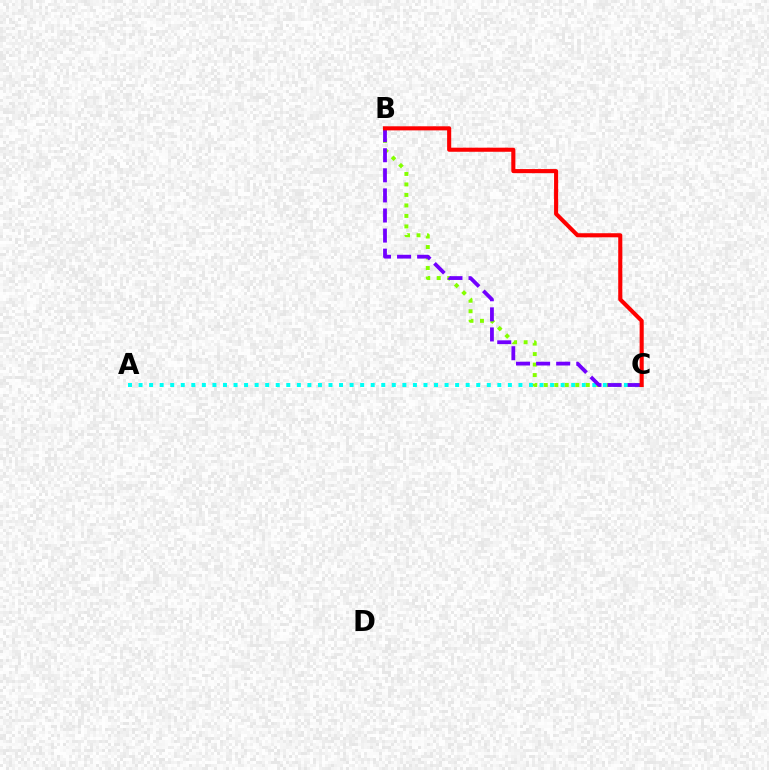{('A', 'C'): [{'color': '#00fff6', 'line_style': 'dotted', 'thickness': 2.87}], ('B', 'C'): [{'color': '#84ff00', 'line_style': 'dotted', 'thickness': 2.85}, {'color': '#7200ff', 'line_style': 'dashed', 'thickness': 2.73}, {'color': '#ff0000', 'line_style': 'solid', 'thickness': 2.95}]}